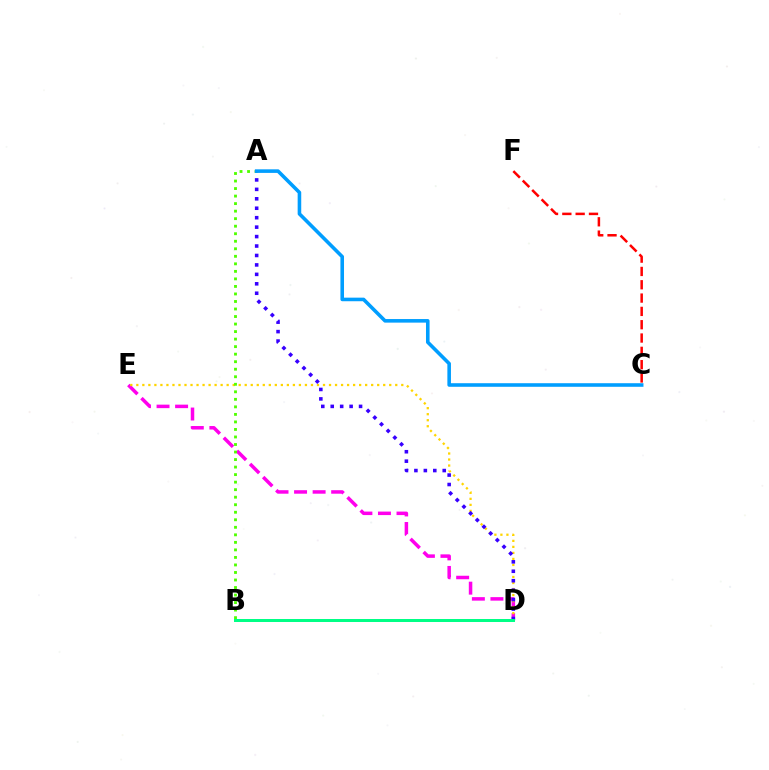{('D', 'E'): [{'color': '#ff00ed', 'line_style': 'dashed', 'thickness': 2.52}, {'color': '#ffd500', 'line_style': 'dotted', 'thickness': 1.64}], ('A', 'B'): [{'color': '#4fff00', 'line_style': 'dotted', 'thickness': 2.05}], ('A', 'D'): [{'color': '#3700ff', 'line_style': 'dotted', 'thickness': 2.57}], ('A', 'C'): [{'color': '#009eff', 'line_style': 'solid', 'thickness': 2.58}], ('C', 'F'): [{'color': '#ff0000', 'line_style': 'dashed', 'thickness': 1.81}], ('B', 'D'): [{'color': '#00ff86', 'line_style': 'solid', 'thickness': 2.16}]}